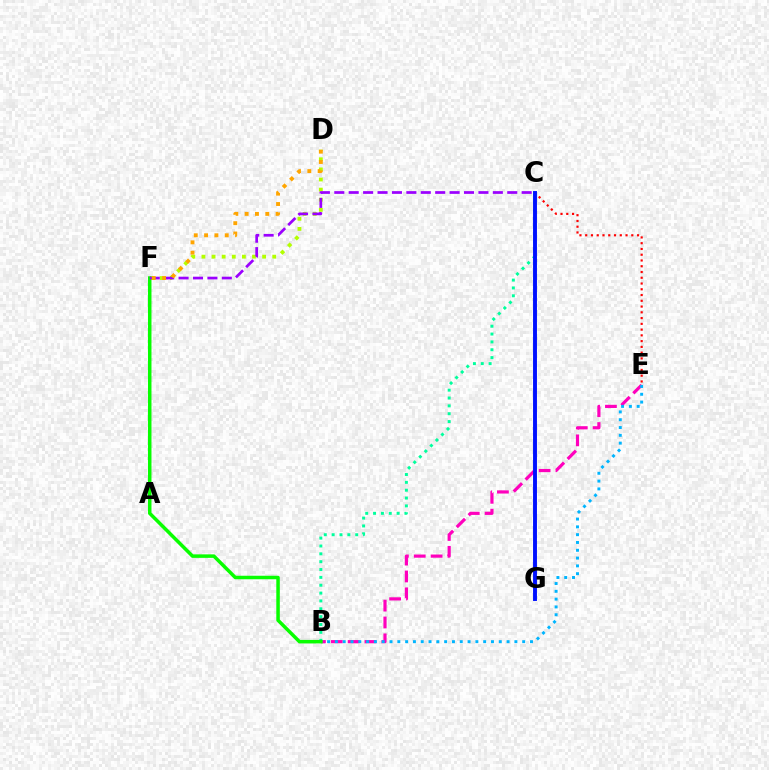{('B', 'E'): [{'color': '#ff00bd', 'line_style': 'dashed', 'thickness': 2.29}, {'color': '#00b5ff', 'line_style': 'dotted', 'thickness': 2.12}], ('D', 'F'): [{'color': '#b3ff00', 'line_style': 'dotted', 'thickness': 2.75}, {'color': '#ffa500', 'line_style': 'dotted', 'thickness': 2.8}], ('B', 'C'): [{'color': '#00ff9d', 'line_style': 'dotted', 'thickness': 2.13}], ('B', 'F'): [{'color': '#08ff00', 'line_style': 'solid', 'thickness': 2.52}], ('C', 'F'): [{'color': '#9b00ff', 'line_style': 'dashed', 'thickness': 1.96}], ('C', 'E'): [{'color': '#ff0000', 'line_style': 'dotted', 'thickness': 1.57}], ('C', 'G'): [{'color': '#0010ff', 'line_style': 'solid', 'thickness': 2.81}]}